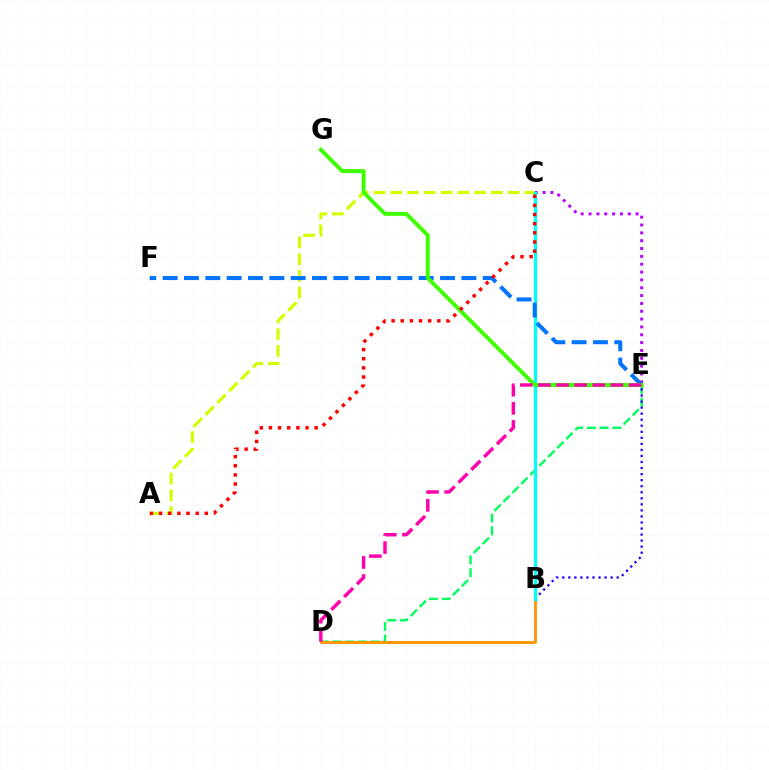{('D', 'E'): [{'color': '#00ff5c', 'line_style': 'dashed', 'thickness': 1.72}, {'color': '#ff00ac', 'line_style': 'dashed', 'thickness': 2.46}], ('B', 'E'): [{'color': '#2500ff', 'line_style': 'dotted', 'thickness': 1.64}], ('C', 'E'): [{'color': '#b900ff', 'line_style': 'dotted', 'thickness': 2.13}], ('A', 'C'): [{'color': '#d1ff00', 'line_style': 'dashed', 'thickness': 2.28}, {'color': '#ff0000', 'line_style': 'dotted', 'thickness': 2.48}], ('B', 'D'): [{'color': '#ff9400', 'line_style': 'solid', 'thickness': 2.03}], ('B', 'C'): [{'color': '#00fff6', 'line_style': 'solid', 'thickness': 2.36}], ('E', 'F'): [{'color': '#0074ff', 'line_style': 'dashed', 'thickness': 2.9}], ('E', 'G'): [{'color': '#3dff00', 'line_style': 'solid', 'thickness': 2.81}]}